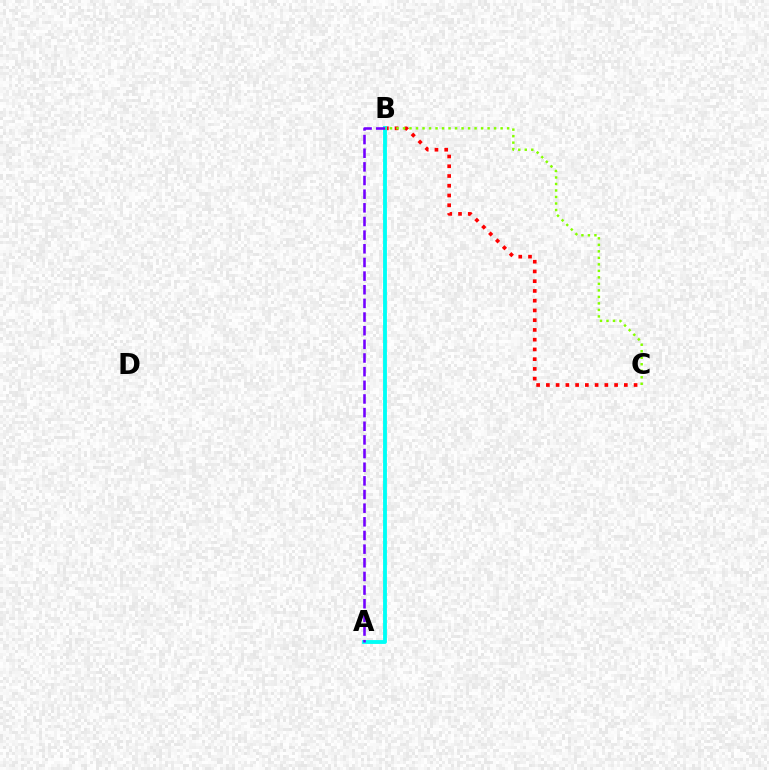{('B', 'C'): [{'color': '#ff0000', 'line_style': 'dotted', 'thickness': 2.65}, {'color': '#84ff00', 'line_style': 'dotted', 'thickness': 1.77}], ('A', 'B'): [{'color': '#00fff6', 'line_style': 'solid', 'thickness': 2.77}, {'color': '#7200ff', 'line_style': 'dashed', 'thickness': 1.85}]}